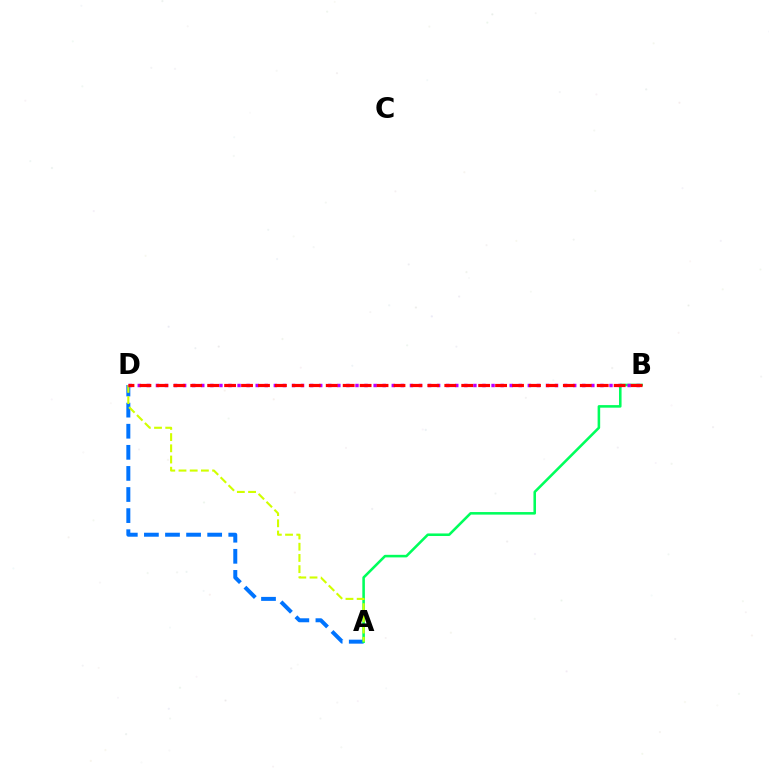{('A', 'D'): [{'color': '#0074ff', 'line_style': 'dashed', 'thickness': 2.87}, {'color': '#d1ff00', 'line_style': 'dashed', 'thickness': 1.52}], ('A', 'B'): [{'color': '#00ff5c', 'line_style': 'solid', 'thickness': 1.85}], ('B', 'D'): [{'color': '#b900ff', 'line_style': 'dotted', 'thickness': 2.46}, {'color': '#ff0000', 'line_style': 'dashed', 'thickness': 2.3}]}